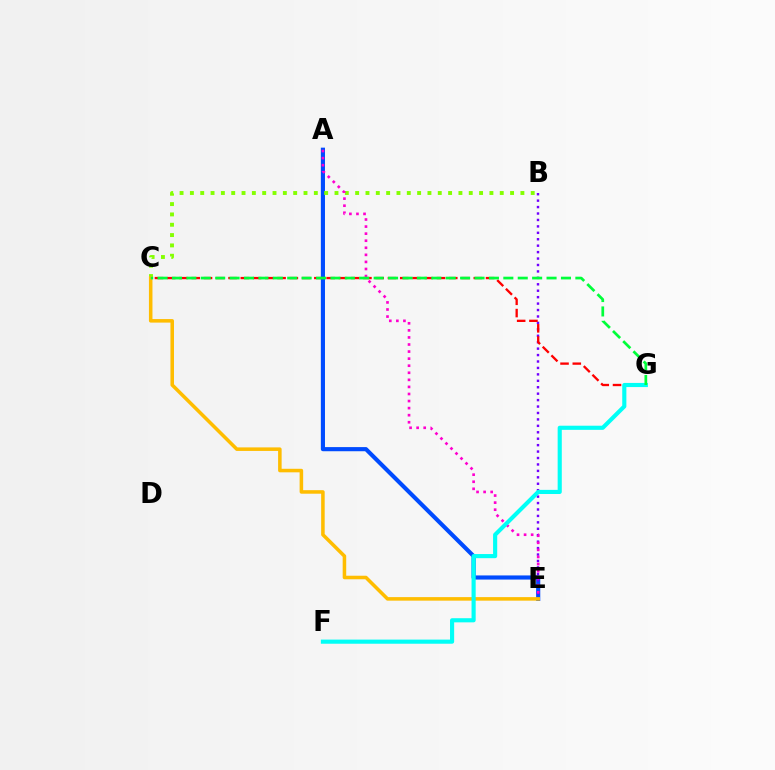{('A', 'E'): [{'color': '#004bff', 'line_style': 'solid', 'thickness': 2.98}, {'color': '#ff00cf', 'line_style': 'dotted', 'thickness': 1.92}], ('B', 'C'): [{'color': '#84ff00', 'line_style': 'dotted', 'thickness': 2.81}], ('B', 'E'): [{'color': '#7200ff', 'line_style': 'dotted', 'thickness': 1.75}], ('C', 'G'): [{'color': '#ff0000', 'line_style': 'dashed', 'thickness': 1.67}, {'color': '#00ff39', 'line_style': 'dashed', 'thickness': 1.96}], ('C', 'E'): [{'color': '#ffbd00', 'line_style': 'solid', 'thickness': 2.55}], ('F', 'G'): [{'color': '#00fff6', 'line_style': 'solid', 'thickness': 2.97}]}